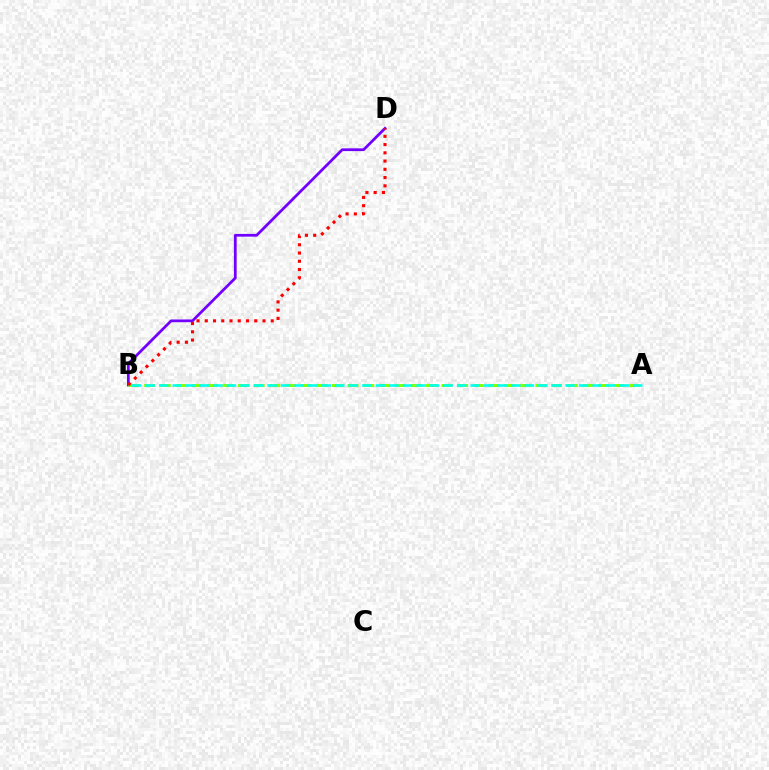{('B', 'D'): [{'color': '#7200ff', 'line_style': 'solid', 'thickness': 1.98}, {'color': '#ff0000', 'line_style': 'dotted', 'thickness': 2.24}], ('A', 'B'): [{'color': '#84ff00', 'line_style': 'dashed', 'thickness': 2.13}, {'color': '#00fff6', 'line_style': 'dashed', 'thickness': 1.84}]}